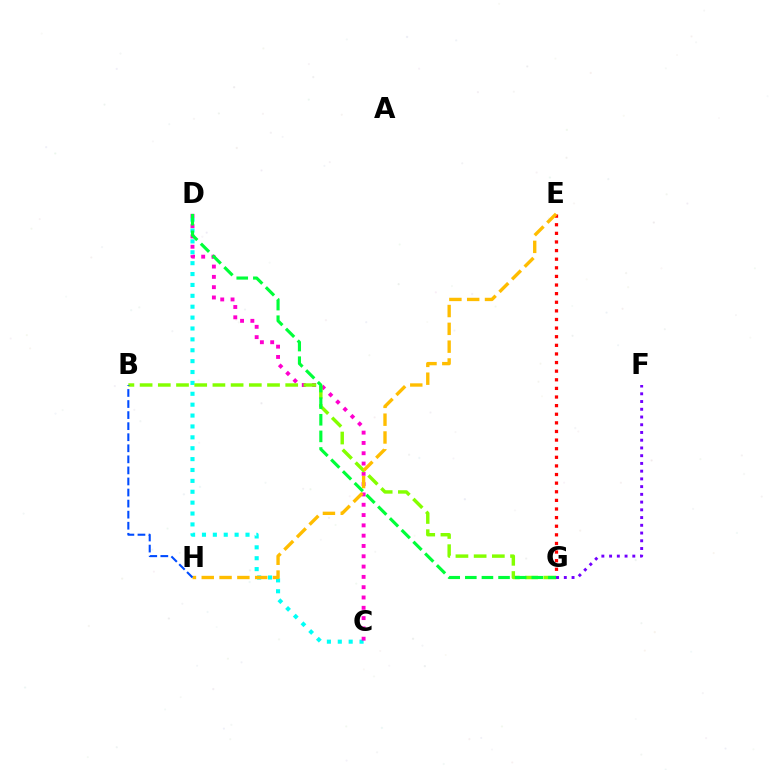{('C', 'D'): [{'color': '#00fff6', 'line_style': 'dotted', 'thickness': 2.96}, {'color': '#ff00cf', 'line_style': 'dotted', 'thickness': 2.8}], ('E', 'G'): [{'color': '#ff0000', 'line_style': 'dotted', 'thickness': 2.34}], ('B', 'G'): [{'color': '#84ff00', 'line_style': 'dashed', 'thickness': 2.47}], ('D', 'G'): [{'color': '#00ff39', 'line_style': 'dashed', 'thickness': 2.26}], ('F', 'G'): [{'color': '#7200ff', 'line_style': 'dotted', 'thickness': 2.1}], ('E', 'H'): [{'color': '#ffbd00', 'line_style': 'dashed', 'thickness': 2.42}], ('B', 'H'): [{'color': '#004bff', 'line_style': 'dashed', 'thickness': 1.5}]}